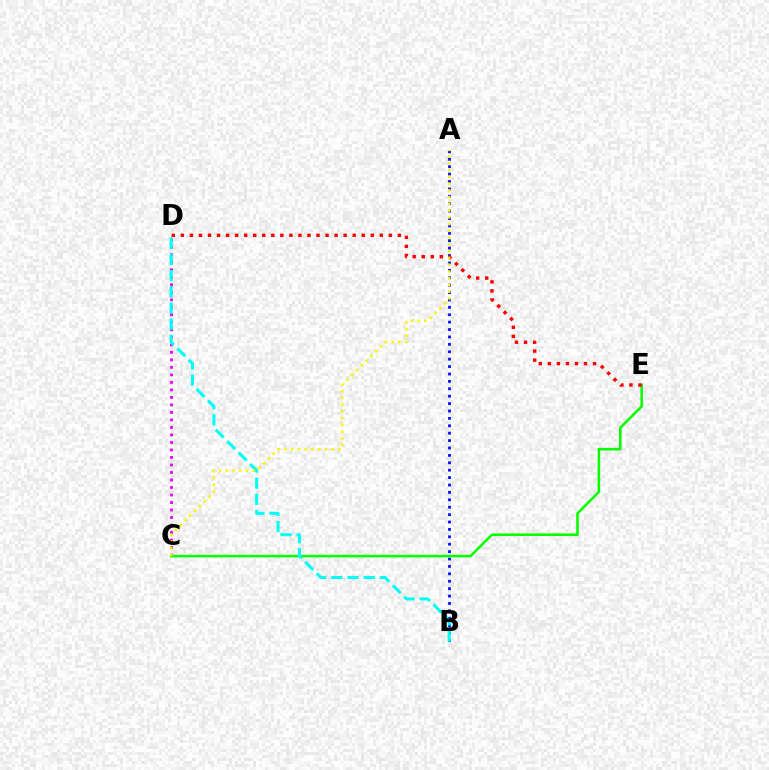{('A', 'B'): [{'color': '#0010ff', 'line_style': 'dotted', 'thickness': 2.01}], ('C', 'D'): [{'color': '#ee00ff', 'line_style': 'dotted', 'thickness': 2.04}], ('C', 'E'): [{'color': '#08ff00', 'line_style': 'solid', 'thickness': 1.84}], ('B', 'D'): [{'color': '#00fff6', 'line_style': 'dashed', 'thickness': 2.2}], ('D', 'E'): [{'color': '#ff0000', 'line_style': 'dotted', 'thickness': 2.46}], ('A', 'C'): [{'color': '#fcf500', 'line_style': 'dotted', 'thickness': 1.84}]}